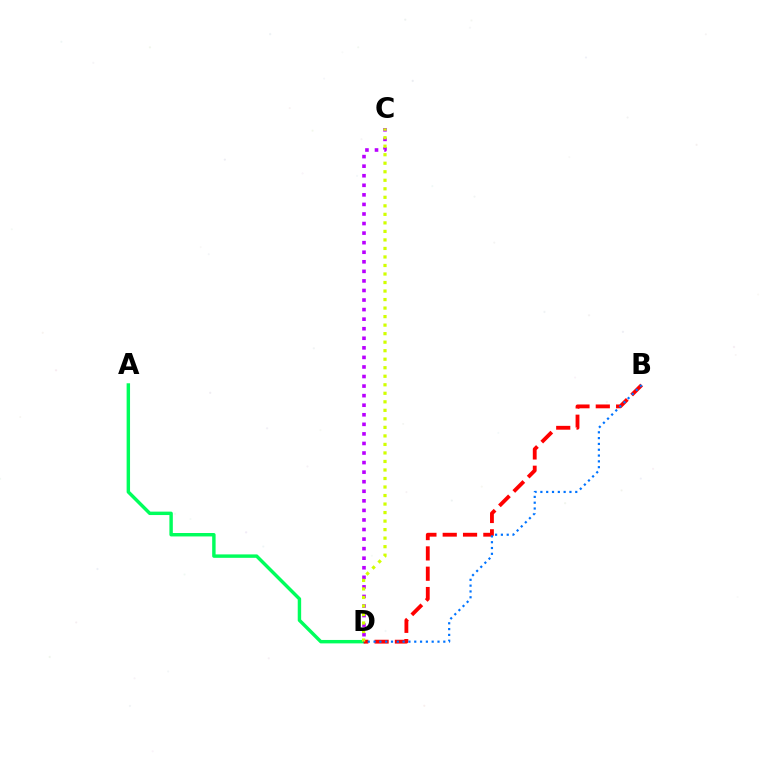{('A', 'D'): [{'color': '#00ff5c', 'line_style': 'solid', 'thickness': 2.47}], ('C', 'D'): [{'color': '#b900ff', 'line_style': 'dotted', 'thickness': 2.6}, {'color': '#d1ff00', 'line_style': 'dotted', 'thickness': 2.32}], ('B', 'D'): [{'color': '#ff0000', 'line_style': 'dashed', 'thickness': 2.76}, {'color': '#0074ff', 'line_style': 'dotted', 'thickness': 1.58}]}